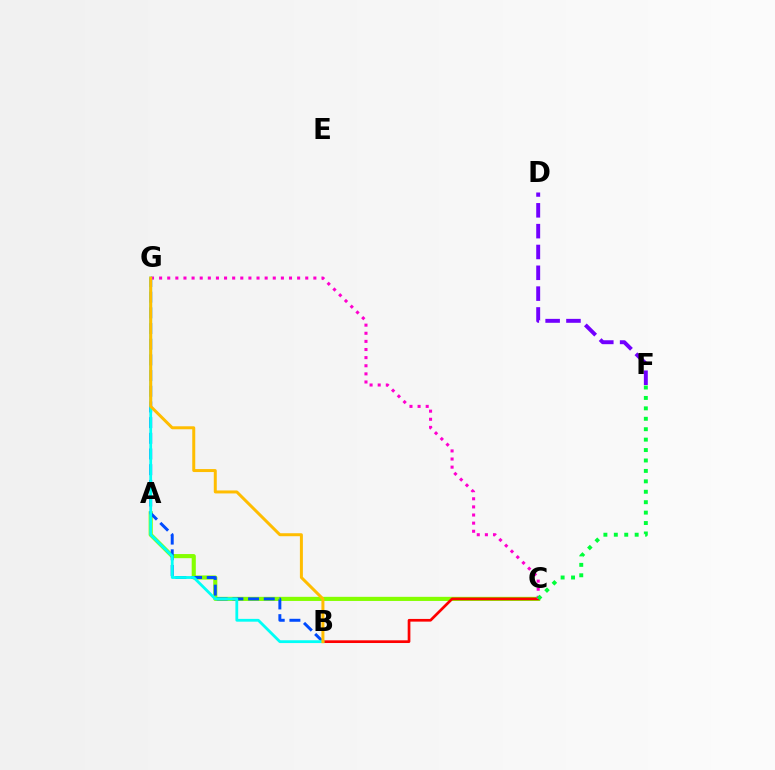{('A', 'C'): [{'color': '#84ff00', 'line_style': 'solid', 'thickness': 2.97}], ('B', 'C'): [{'color': '#ff0000', 'line_style': 'solid', 'thickness': 1.94}], ('B', 'G'): [{'color': '#004bff', 'line_style': 'dashed', 'thickness': 2.13}, {'color': '#00fff6', 'line_style': 'solid', 'thickness': 2.02}, {'color': '#ffbd00', 'line_style': 'solid', 'thickness': 2.15}], ('C', 'G'): [{'color': '#ff00cf', 'line_style': 'dotted', 'thickness': 2.21}], ('D', 'F'): [{'color': '#7200ff', 'line_style': 'dashed', 'thickness': 2.83}], ('C', 'F'): [{'color': '#00ff39', 'line_style': 'dotted', 'thickness': 2.83}]}